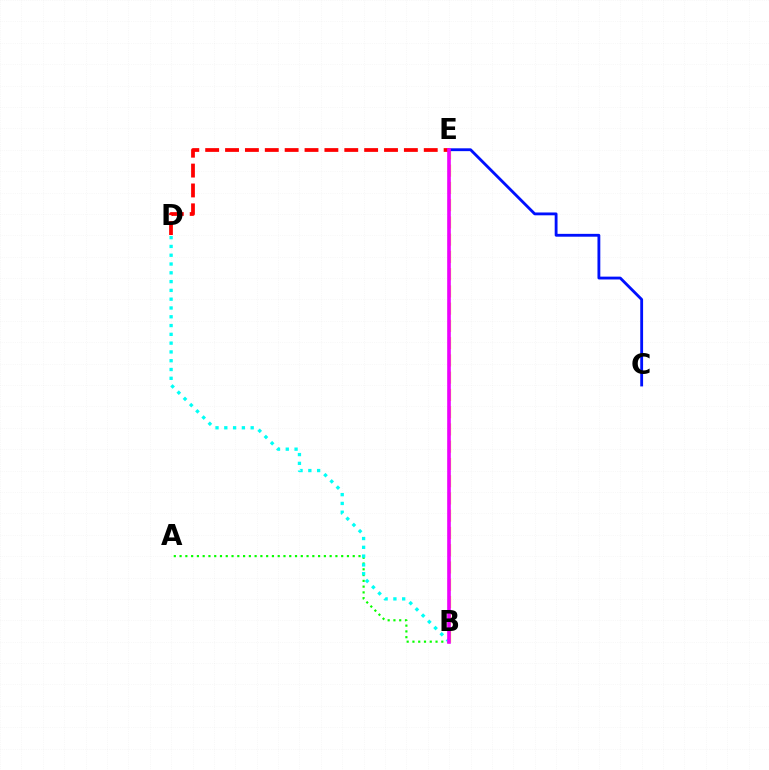{('B', 'E'): [{'color': '#fcf500', 'line_style': 'dashed', 'thickness': 2.34}, {'color': '#ee00ff', 'line_style': 'solid', 'thickness': 2.61}], ('A', 'B'): [{'color': '#08ff00', 'line_style': 'dotted', 'thickness': 1.57}], ('C', 'E'): [{'color': '#0010ff', 'line_style': 'solid', 'thickness': 2.04}], ('B', 'D'): [{'color': '#00fff6', 'line_style': 'dotted', 'thickness': 2.39}], ('D', 'E'): [{'color': '#ff0000', 'line_style': 'dashed', 'thickness': 2.7}]}